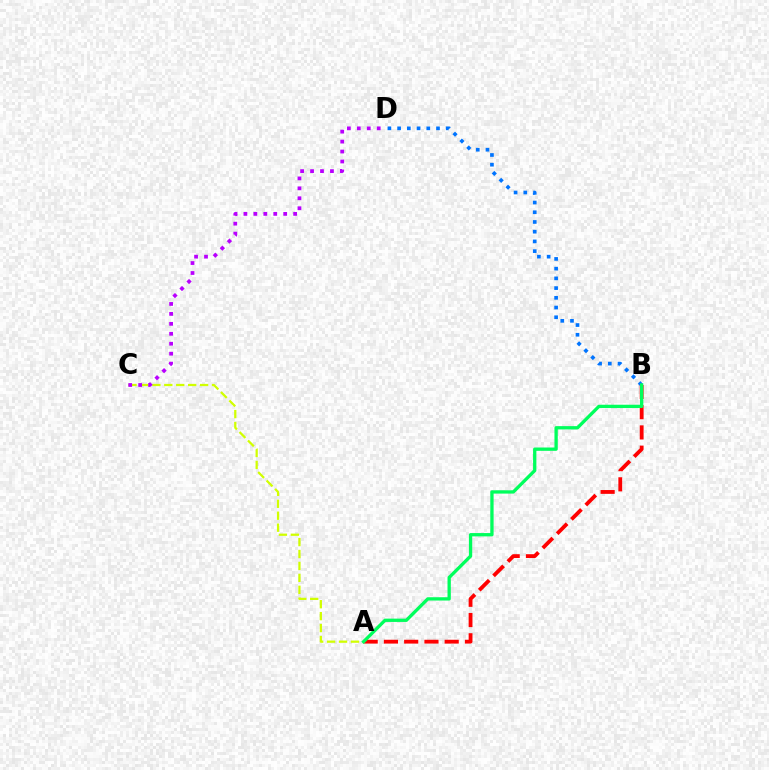{('A', 'C'): [{'color': '#d1ff00', 'line_style': 'dashed', 'thickness': 1.62}], ('C', 'D'): [{'color': '#b900ff', 'line_style': 'dotted', 'thickness': 2.7}], ('A', 'B'): [{'color': '#ff0000', 'line_style': 'dashed', 'thickness': 2.75}, {'color': '#00ff5c', 'line_style': 'solid', 'thickness': 2.38}], ('B', 'D'): [{'color': '#0074ff', 'line_style': 'dotted', 'thickness': 2.64}]}